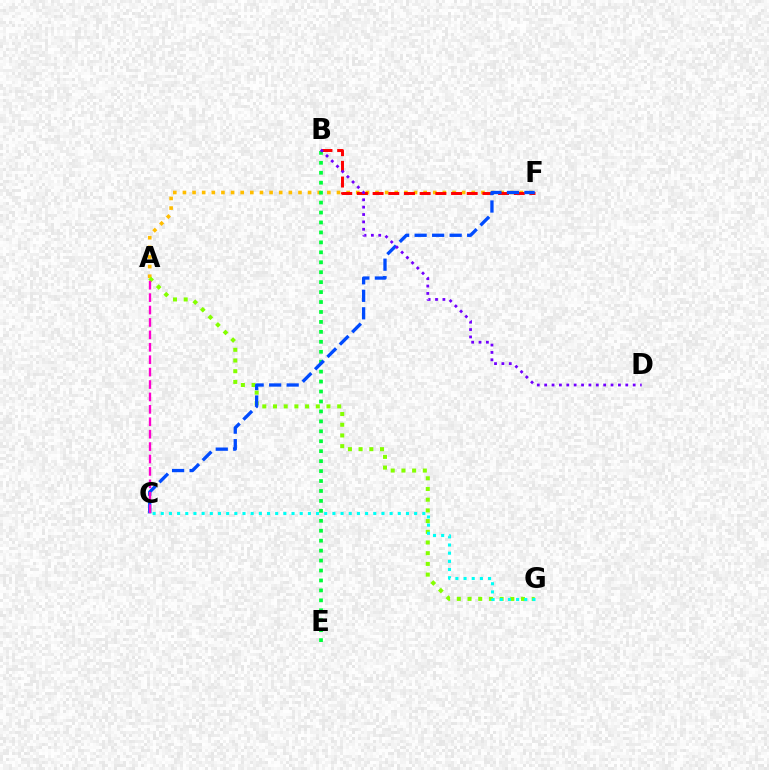{('A', 'F'): [{'color': '#ffbd00', 'line_style': 'dotted', 'thickness': 2.62}], ('B', 'E'): [{'color': '#00ff39', 'line_style': 'dotted', 'thickness': 2.7}], ('B', 'F'): [{'color': '#ff0000', 'line_style': 'dashed', 'thickness': 2.13}], ('A', 'G'): [{'color': '#84ff00', 'line_style': 'dotted', 'thickness': 2.91}], ('C', 'G'): [{'color': '#00fff6', 'line_style': 'dotted', 'thickness': 2.22}], ('C', 'F'): [{'color': '#004bff', 'line_style': 'dashed', 'thickness': 2.38}], ('B', 'D'): [{'color': '#7200ff', 'line_style': 'dotted', 'thickness': 2.0}], ('A', 'C'): [{'color': '#ff00cf', 'line_style': 'dashed', 'thickness': 1.69}]}